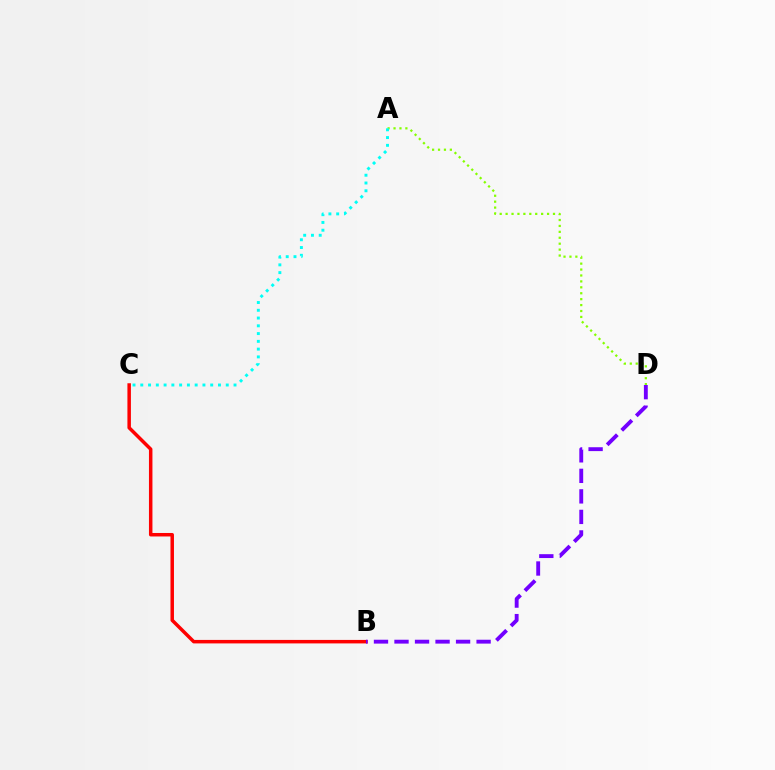{('A', 'D'): [{'color': '#84ff00', 'line_style': 'dotted', 'thickness': 1.61}], ('B', 'C'): [{'color': '#ff0000', 'line_style': 'solid', 'thickness': 2.51}], ('B', 'D'): [{'color': '#7200ff', 'line_style': 'dashed', 'thickness': 2.79}], ('A', 'C'): [{'color': '#00fff6', 'line_style': 'dotted', 'thickness': 2.11}]}